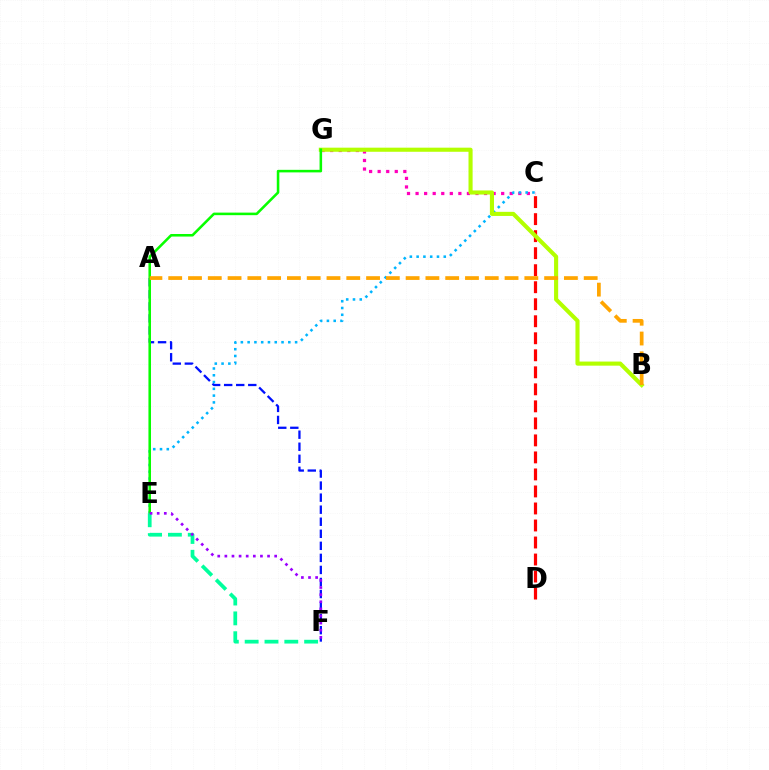{('A', 'F'): [{'color': '#0010ff', 'line_style': 'dashed', 'thickness': 1.64}], ('C', 'G'): [{'color': '#ff00bd', 'line_style': 'dotted', 'thickness': 2.33}], ('C', 'E'): [{'color': '#00b5ff', 'line_style': 'dotted', 'thickness': 1.84}], ('C', 'D'): [{'color': '#ff0000', 'line_style': 'dashed', 'thickness': 2.31}], ('B', 'G'): [{'color': '#b3ff00', 'line_style': 'solid', 'thickness': 2.95}], ('E', 'G'): [{'color': '#08ff00', 'line_style': 'solid', 'thickness': 1.84}], ('A', 'B'): [{'color': '#ffa500', 'line_style': 'dashed', 'thickness': 2.69}], ('E', 'F'): [{'color': '#00ff9d', 'line_style': 'dashed', 'thickness': 2.69}, {'color': '#9b00ff', 'line_style': 'dotted', 'thickness': 1.93}]}